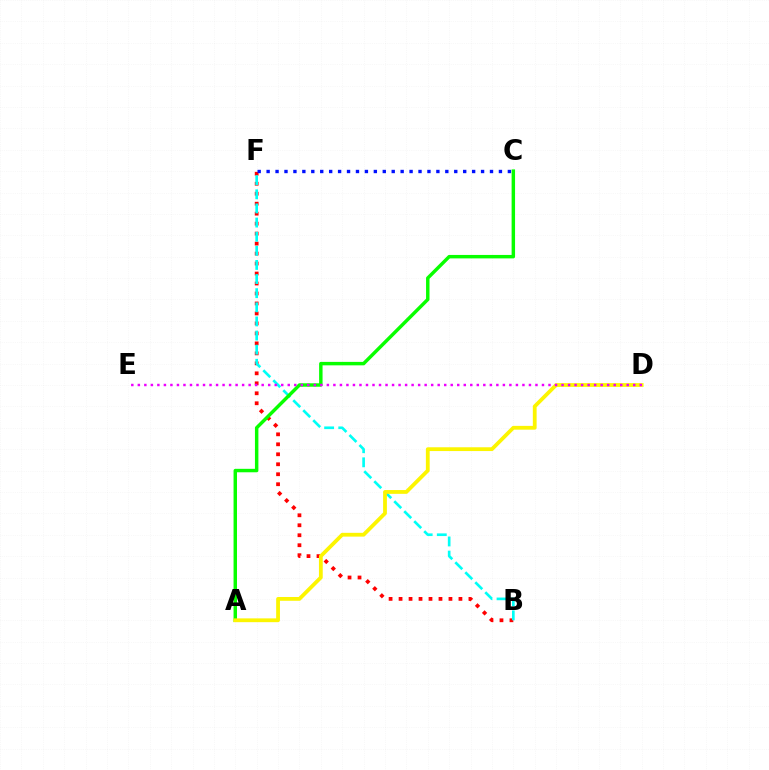{('B', 'F'): [{'color': '#ff0000', 'line_style': 'dotted', 'thickness': 2.71}, {'color': '#00fff6', 'line_style': 'dashed', 'thickness': 1.92}], ('A', 'C'): [{'color': '#08ff00', 'line_style': 'solid', 'thickness': 2.48}], ('A', 'D'): [{'color': '#fcf500', 'line_style': 'solid', 'thickness': 2.73}], ('D', 'E'): [{'color': '#ee00ff', 'line_style': 'dotted', 'thickness': 1.77}], ('C', 'F'): [{'color': '#0010ff', 'line_style': 'dotted', 'thickness': 2.43}]}